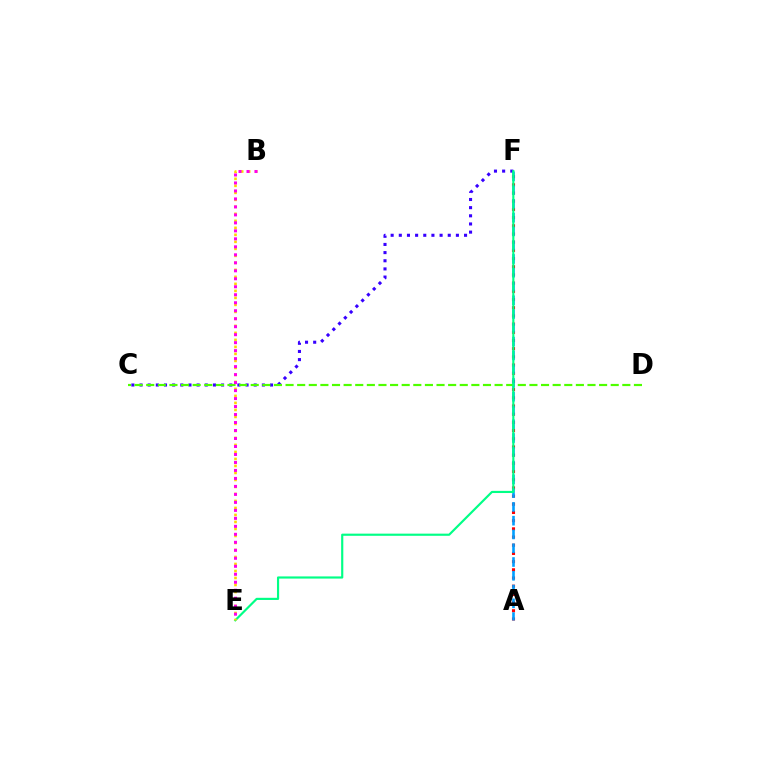{('C', 'F'): [{'color': '#3700ff', 'line_style': 'dotted', 'thickness': 2.22}], ('A', 'F'): [{'color': '#ff0000', 'line_style': 'dotted', 'thickness': 2.23}, {'color': '#009eff', 'line_style': 'dashed', 'thickness': 1.87}], ('C', 'D'): [{'color': '#4fff00', 'line_style': 'dashed', 'thickness': 1.58}], ('E', 'F'): [{'color': '#00ff86', 'line_style': 'solid', 'thickness': 1.56}], ('B', 'E'): [{'color': '#ffd500', 'line_style': 'dotted', 'thickness': 1.9}, {'color': '#ff00ed', 'line_style': 'dotted', 'thickness': 2.17}]}